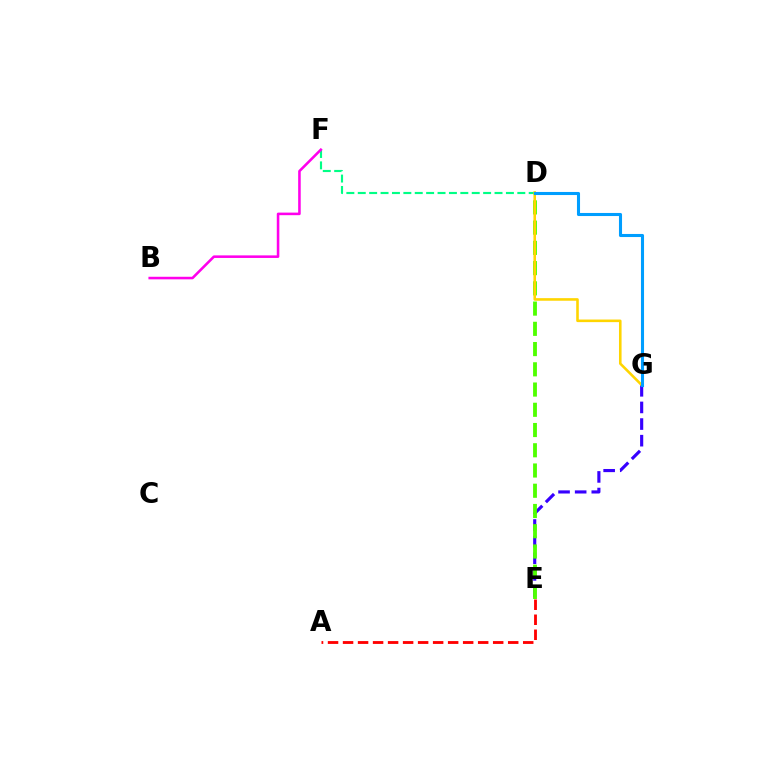{('E', 'G'): [{'color': '#3700ff', 'line_style': 'dashed', 'thickness': 2.26}], ('D', 'F'): [{'color': '#00ff86', 'line_style': 'dashed', 'thickness': 1.55}], ('D', 'E'): [{'color': '#4fff00', 'line_style': 'dashed', 'thickness': 2.75}], ('A', 'E'): [{'color': '#ff0000', 'line_style': 'dashed', 'thickness': 2.04}], ('B', 'F'): [{'color': '#ff00ed', 'line_style': 'solid', 'thickness': 1.85}], ('D', 'G'): [{'color': '#ffd500', 'line_style': 'solid', 'thickness': 1.86}, {'color': '#009eff', 'line_style': 'solid', 'thickness': 2.22}]}